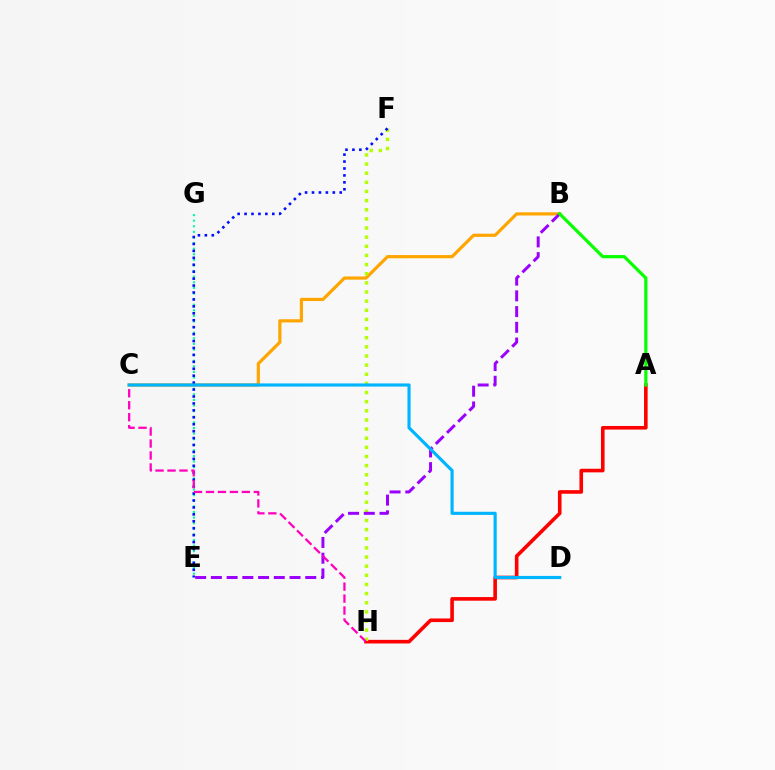{('A', 'H'): [{'color': '#ff0000', 'line_style': 'solid', 'thickness': 2.6}], ('B', 'C'): [{'color': '#ffa500', 'line_style': 'solid', 'thickness': 2.3}], ('E', 'G'): [{'color': '#00ff9d', 'line_style': 'dotted', 'thickness': 1.52}], ('F', 'H'): [{'color': '#b3ff00', 'line_style': 'dotted', 'thickness': 2.48}], ('B', 'E'): [{'color': '#9b00ff', 'line_style': 'dashed', 'thickness': 2.14}], ('A', 'B'): [{'color': '#08ff00', 'line_style': 'solid', 'thickness': 2.31}], ('E', 'F'): [{'color': '#0010ff', 'line_style': 'dotted', 'thickness': 1.88}], ('C', 'H'): [{'color': '#ff00bd', 'line_style': 'dashed', 'thickness': 1.63}], ('C', 'D'): [{'color': '#00b5ff', 'line_style': 'solid', 'thickness': 2.27}]}